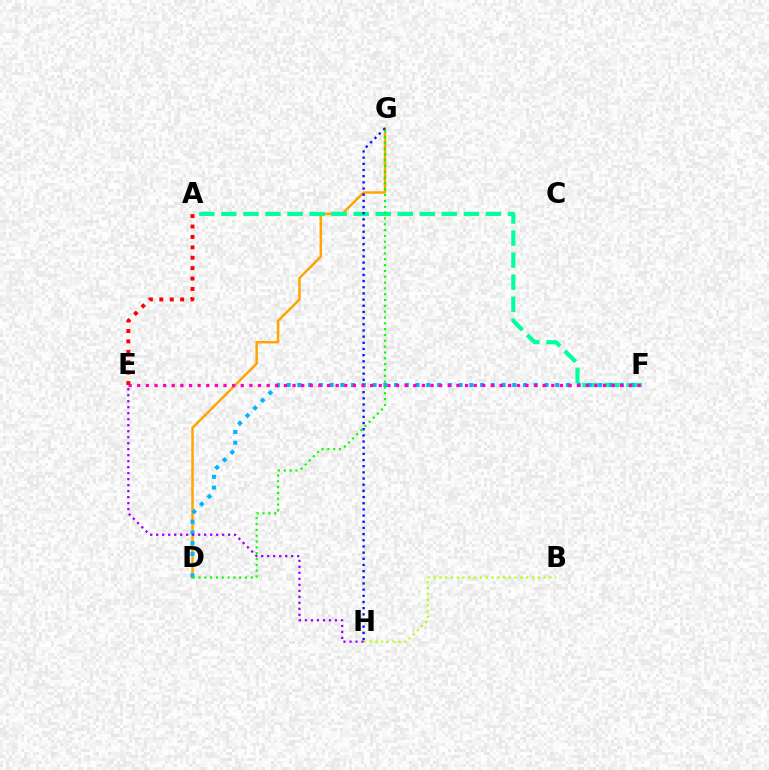{('D', 'G'): [{'color': '#ffa500', 'line_style': 'solid', 'thickness': 1.79}, {'color': '#08ff00', 'line_style': 'dotted', 'thickness': 1.58}], ('A', 'F'): [{'color': '#00ff9d', 'line_style': 'dashed', 'thickness': 2.99}], ('G', 'H'): [{'color': '#0010ff', 'line_style': 'dotted', 'thickness': 1.68}], ('D', 'F'): [{'color': '#00b5ff', 'line_style': 'dotted', 'thickness': 2.92}], ('B', 'H'): [{'color': '#b3ff00', 'line_style': 'dotted', 'thickness': 1.57}], ('E', 'H'): [{'color': '#9b00ff', 'line_style': 'dotted', 'thickness': 1.63}], ('E', 'F'): [{'color': '#ff00bd', 'line_style': 'dotted', 'thickness': 2.34}], ('A', 'E'): [{'color': '#ff0000', 'line_style': 'dotted', 'thickness': 2.83}]}